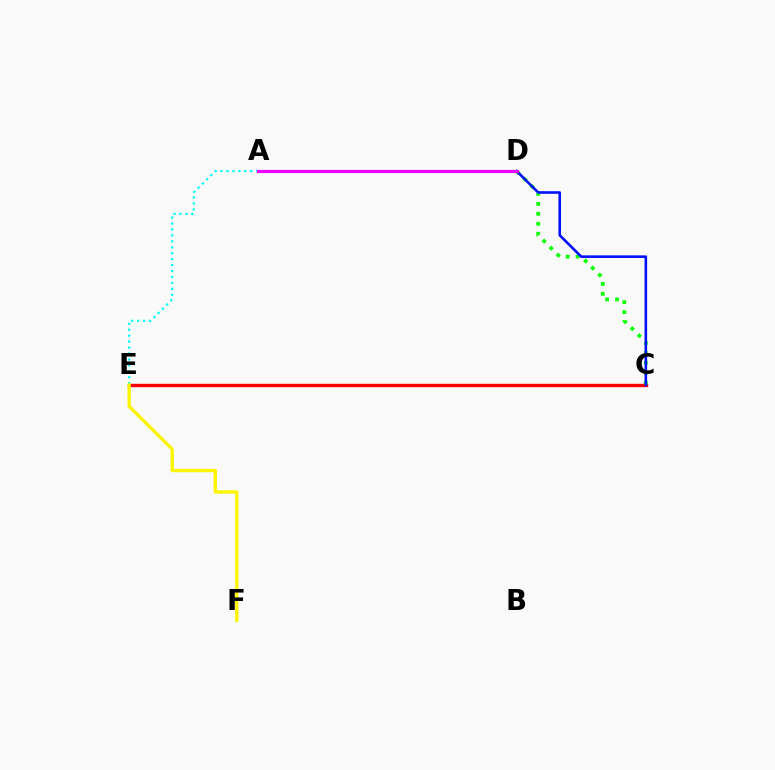{('C', 'E'): [{'color': '#ff0000', 'line_style': 'solid', 'thickness': 2.43}], ('A', 'E'): [{'color': '#00fff6', 'line_style': 'dotted', 'thickness': 1.61}], ('C', 'D'): [{'color': '#08ff00', 'line_style': 'dotted', 'thickness': 2.7}, {'color': '#0010ff', 'line_style': 'solid', 'thickness': 1.87}], ('A', 'D'): [{'color': '#ee00ff', 'line_style': 'solid', 'thickness': 2.26}], ('E', 'F'): [{'color': '#fcf500', 'line_style': 'solid', 'thickness': 2.39}]}